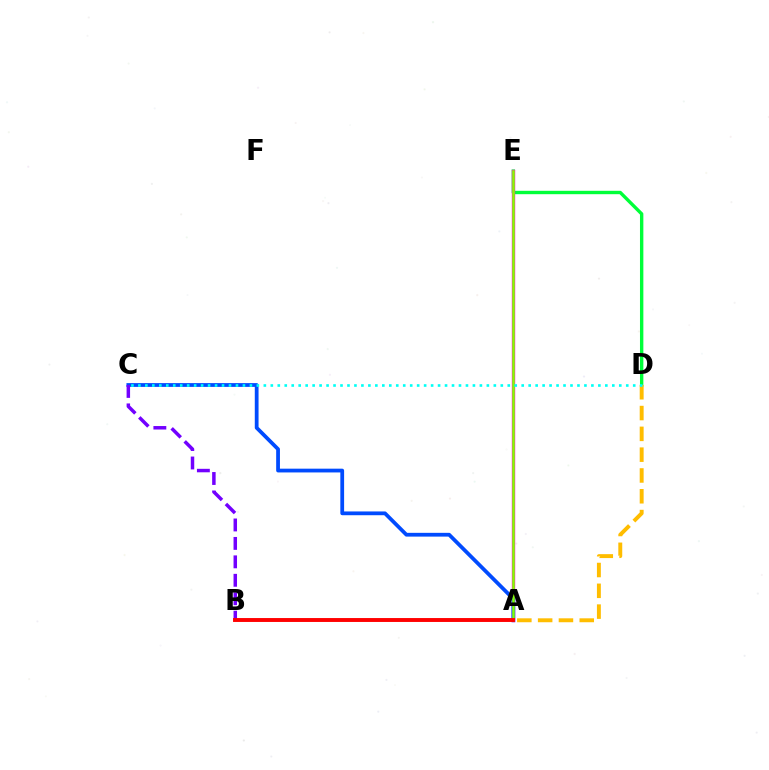{('D', 'E'): [{'color': '#00ff39', 'line_style': 'solid', 'thickness': 2.43}], ('A', 'E'): [{'color': '#ff00cf', 'line_style': 'solid', 'thickness': 2.42}, {'color': '#84ff00', 'line_style': 'solid', 'thickness': 1.82}], ('A', 'C'): [{'color': '#004bff', 'line_style': 'solid', 'thickness': 2.72}], ('B', 'C'): [{'color': '#7200ff', 'line_style': 'dashed', 'thickness': 2.51}], ('A', 'D'): [{'color': '#ffbd00', 'line_style': 'dashed', 'thickness': 2.83}], ('C', 'D'): [{'color': '#00fff6', 'line_style': 'dotted', 'thickness': 1.89}], ('A', 'B'): [{'color': '#ff0000', 'line_style': 'solid', 'thickness': 2.81}]}